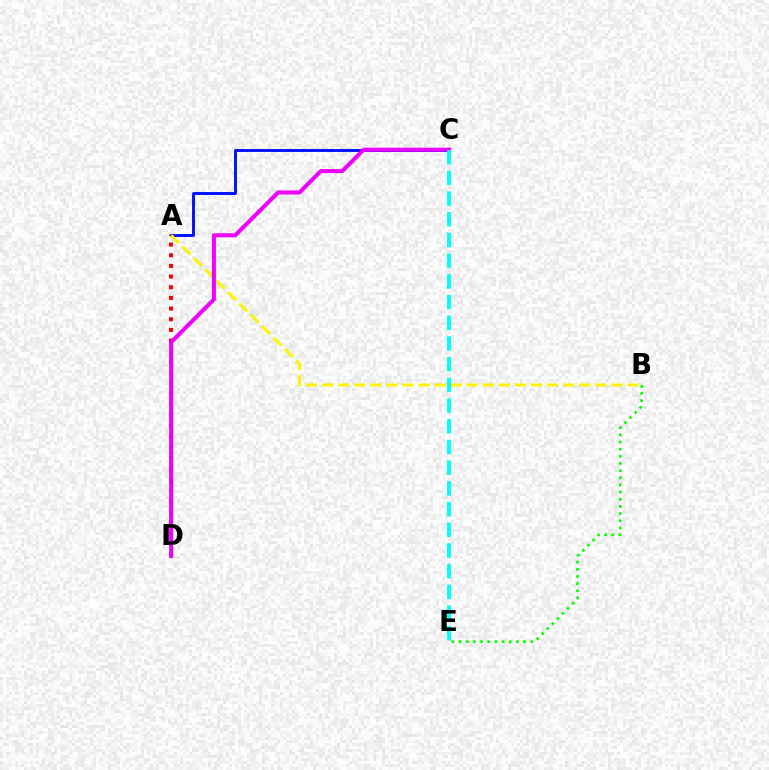{('A', 'D'): [{'color': '#ff0000', 'line_style': 'dotted', 'thickness': 2.9}], ('A', 'C'): [{'color': '#0010ff', 'line_style': 'solid', 'thickness': 2.09}], ('A', 'B'): [{'color': '#fcf500', 'line_style': 'dashed', 'thickness': 2.19}], ('C', 'D'): [{'color': '#ee00ff', 'line_style': 'solid', 'thickness': 2.89}], ('C', 'E'): [{'color': '#00fff6', 'line_style': 'dashed', 'thickness': 2.81}], ('B', 'E'): [{'color': '#08ff00', 'line_style': 'dotted', 'thickness': 1.95}]}